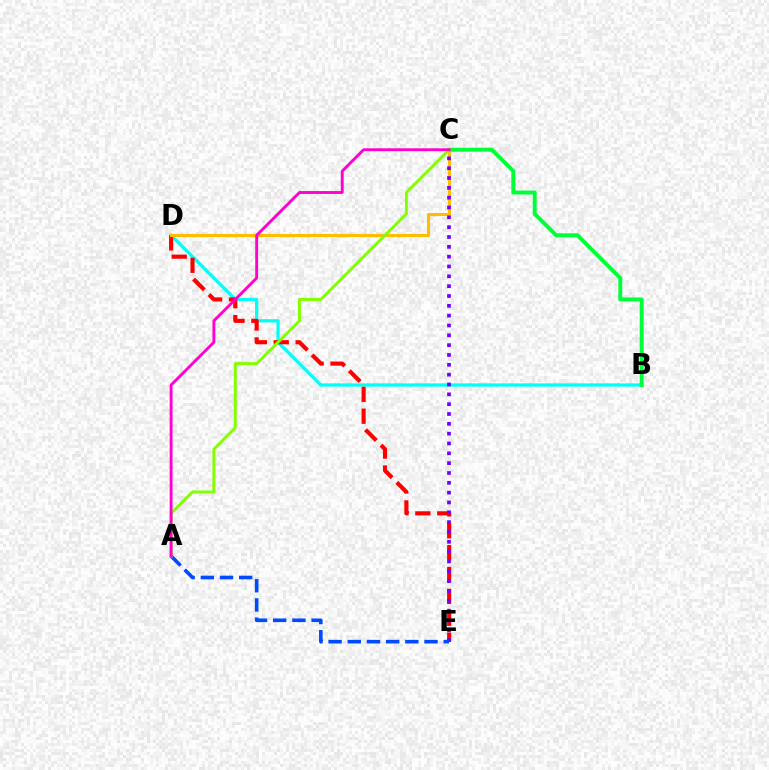{('B', 'D'): [{'color': '#00fff6', 'line_style': 'solid', 'thickness': 2.33}], ('D', 'E'): [{'color': '#ff0000', 'line_style': 'dashed', 'thickness': 2.97}], ('C', 'D'): [{'color': '#ffbd00', 'line_style': 'solid', 'thickness': 2.23}], ('C', 'E'): [{'color': '#7200ff', 'line_style': 'dotted', 'thickness': 2.67}], ('B', 'C'): [{'color': '#00ff39', 'line_style': 'solid', 'thickness': 2.84}], ('A', 'E'): [{'color': '#004bff', 'line_style': 'dashed', 'thickness': 2.61}], ('A', 'C'): [{'color': '#84ff00', 'line_style': 'solid', 'thickness': 2.14}, {'color': '#ff00cf', 'line_style': 'solid', 'thickness': 2.06}]}